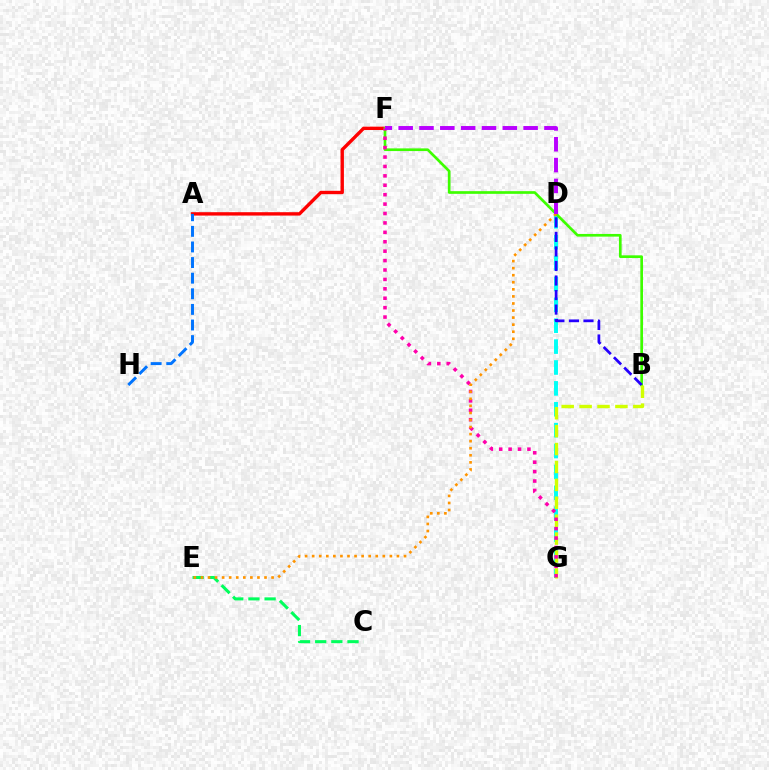{('D', 'G'): [{'color': '#00fff6', 'line_style': 'dashed', 'thickness': 2.84}], ('A', 'F'): [{'color': '#ff0000', 'line_style': 'solid', 'thickness': 2.43}], ('A', 'H'): [{'color': '#0074ff', 'line_style': 'dashed', 'thickness': 2.12}], ('B', 'F'): [{'color': '#3dff00', 'line_style': 'solid', 'thickness': 1.93}], ('B', 'D'): [{'color': '#2500ff', 'line_style': 'dashed', 'thickness': 1.97}], ('B', 'G'): [{'color': '#d1ff00', 'line_style': 'dashed', 'thickness': 2.43}], ('F', 'G'): [{'color': '#ff00ac', 'line_style': 'dotted', 'thickness': 2.56}], ('C', 'E'): [{'color': '#00ff5c', 'line_style': 'dashed', 'thickness': 2.2}], ('D', 'E'): [{'color': '#ff9400', 'line_style': 'dotted', 'thickness': 1.92}], ('D', 'F'): [{'color': '#b900ff', 'line_style': 'dashed', 'thickness': 2.83}]}